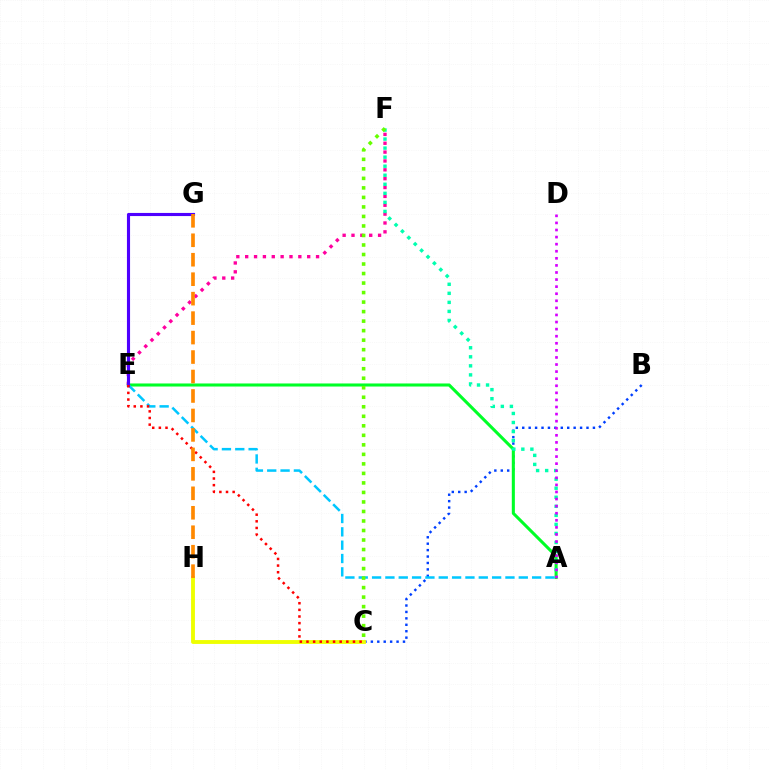{('E', 'F'): [{'color': '#ff00a0', 'line_style': 'dotted', 'thickness': 2.41}], ('B', 'C'): [{'color': '#003fff', 'line_style': 'dotted', 'thickness': 1.75}], ('A', 'E'): [{'color': '#00ff27', 'line_style': 'solid', 'thickness': 2.21}, {'color': '#00c7ff', 'line_style': 'dashed', 'thickness': 1.81}], ('A', 'F'): [{'color': '#00ffaf', 'line_style': 'dotted', 'thickness': 2.46}], ('C', 'H'): [{'color': '#eeff00', 'line_style': 'solid', 'thickness': 2.78}], ('C', 'F'): [{'color': '#66ff00', 'line_style': 'dotted', 'thickness': 2.59}], ('E', 'G'): [{'color': '#4f00ff', 'line_style': 'solid', 'thickness': 2.24}], ('C', 'E'): [{'color': '#ff0000', 'line_style': 'dotted', 'thickness': 1.8}], ('G', 'H'): [{'color': '#ff8800', 'line_style': 'dashed', 'thickness': 2.64}], ('A', 'D'): [{'color': '#d600ff', 'line_style': 'dotted', 'thickness': 1.92}]}